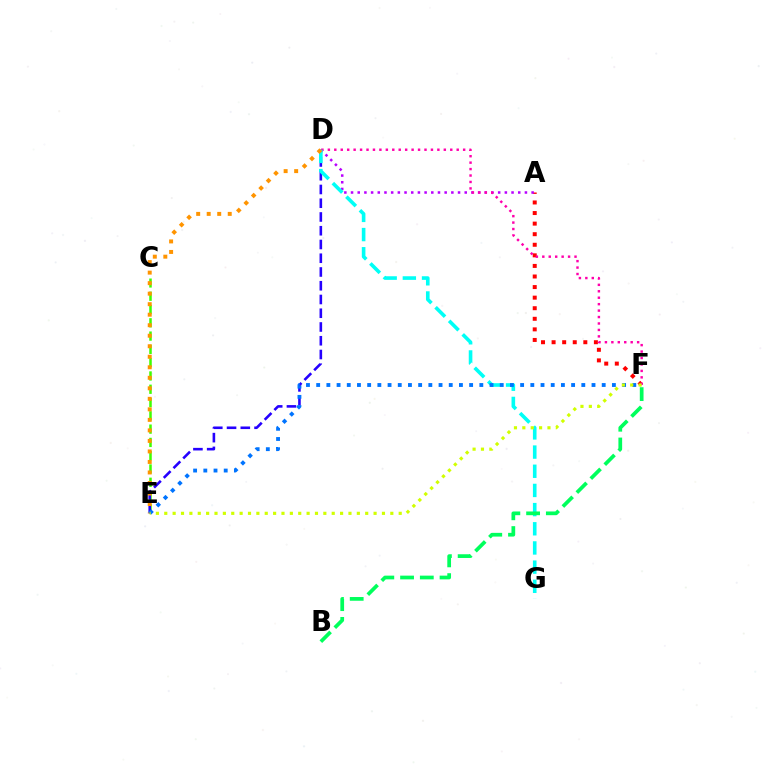{('A', 'F'): [{'color': '#ff0000', 'line_style': 'dotted', 'thickness': 2.87}], ('C', 'E'): [{'color': '#3dff00', 'line_style': 'dashed', 'thickness': 1.81}], ('A', 'D'): [{'color': '#b900ff', 'line_style': 'dotted', 'thickness': 1.82}], ('D', 'E'): [{'color': '#2500ff', 'line_style': 'dashed', 'thickness': 1.87}, {'color': '#ff9400', 'line_style': 'dotted', 'thickness': 2.86}], ('D', 'F'): [{'color': '#ff00ac', 'line_style': 'dotted', 'thickness': 1.75}], ('D', 'G'): [{'color': '#00fff6', 'line_style': 'dashed', 'thickness': 2.6}], ('E', 'F'): [{'color': '#0074ff', 'line_style': 'dotted', 'thickness': 2.77}, {'color': '#d1ff00', 'line_style': 'dotted', 'thickness': 2.27}], ('B', 'F'): [{'color': '#00ff5c', 'line_style': 'dashed', 'thickness': 2.68}]}